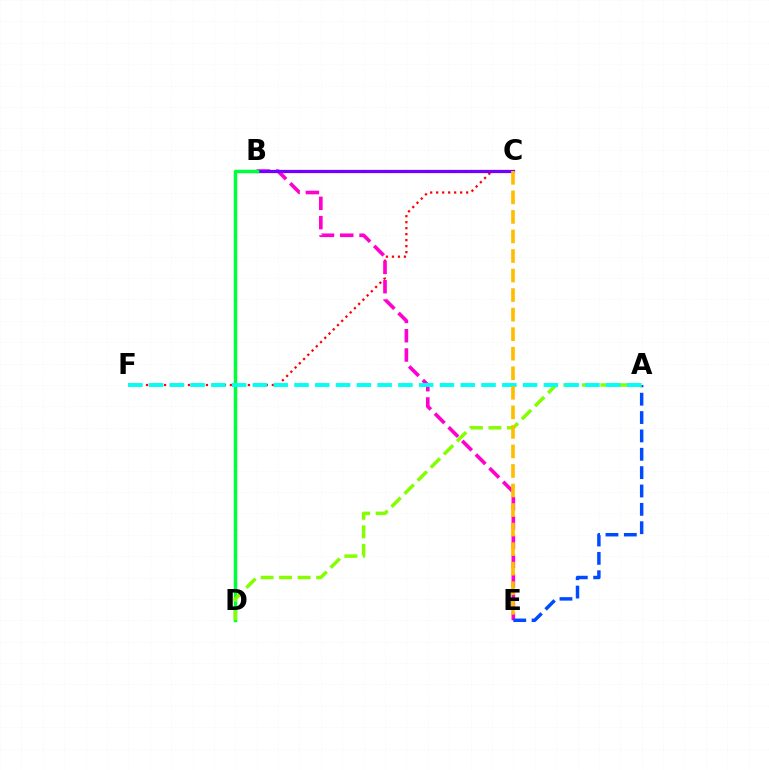{('C', 'F'): [{'color': '#ff0000', 'line_style': 'dotted', 'thickness': 1.63}], ('B', 'E'): [{'color': '#ff00cf', 'line_style': 'dashed', 'thickness': 2.62}], ('B', 'C'): [{'color': '#7200ff', 'line_style': 'solid', 'thickness': 2.35}], ('B', 'D'): [{'color': '#00ff39', 'line_style': 'solid', 'thickness': 2.52}], ('A', 'E'): [{'color': '#004bff', 'line_style': 'dashed', 'thickness': 2.49}], ('A', 'D'): [{'color': '#84ff00', 'line_style': 'dashed', 'thickness': 2.52}], ('A', 'F'): [{'color': '#00fff6', 'line_style': 'dashed', 'thickness': 2.82}], ('C', 'E'): [{'color': '#ffbd00', 'line_style': 'dashed', 'thickness': 2.65}]}